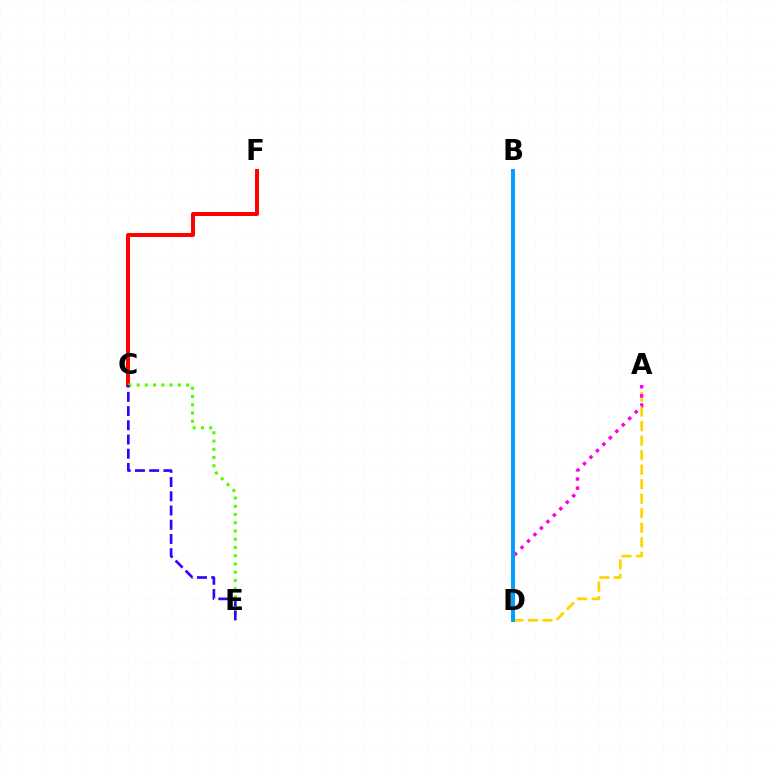{('A', 'D'): [{'color': '#ffd500', 'line_style': 'dashed', 'thickness': 1.97}, {'color': '#ff00ed', 'line_style': 'dotted', 'thickness': 2.48}], ('C', 'F'): [{'color': '#ff0000', 'line_style': 'solid', 'thickness': 2.86}], ('C', 'E'): [{'color': '#4fff00', 'line_style': 'dotted', 'thickness': 2.24}, {'color': '#3700ff', 'line_style': 'dashed', 'thickness': 1.93}], ('B', 'D'): [{'color': '#00ff86', 'line_style': 'solid', 'thickness': 1.54}, {'color': '#009eff', 'line_style': 'solid', 'thickness': 2.84}]}